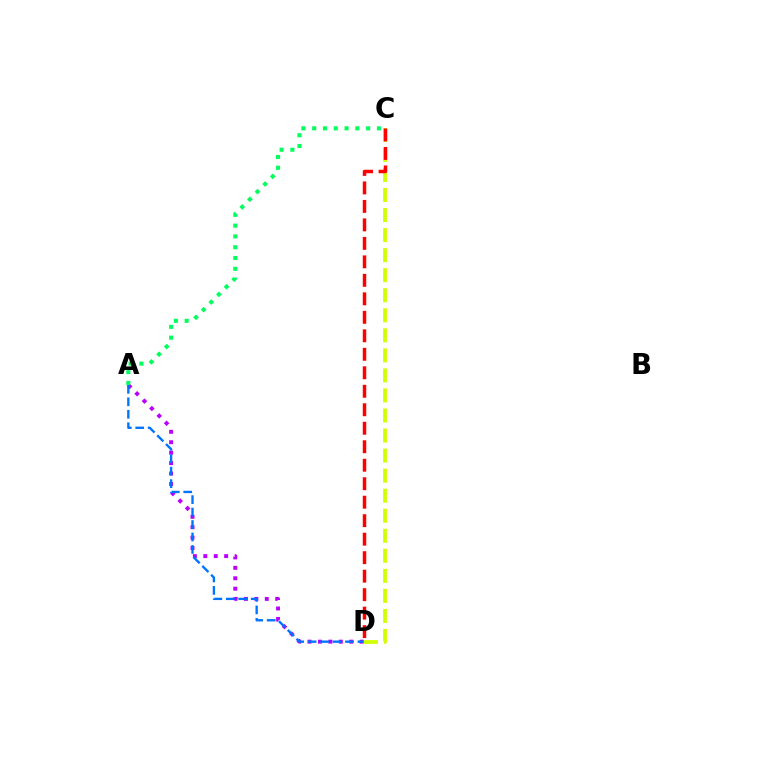{('A', 'D'): [{'color': '#b900ff', 'line_style': 'dotted', 'thickness': 2.83}, {'color': '#0074ff', 'line_style': 'dashed', 'thickness': 1.69}], ('C', 'D'): [{'color': '#d1ff00', 'line_style': 'dashed', 'thickness': 2.72}, {'color': '#ff0000', 'line_style': 'dashed', 'thickness': 2.51}], ('A', 'C'): [{'color': '#00ff5c', 'line_style': 'dotted', 'thickness': 2.93}]}